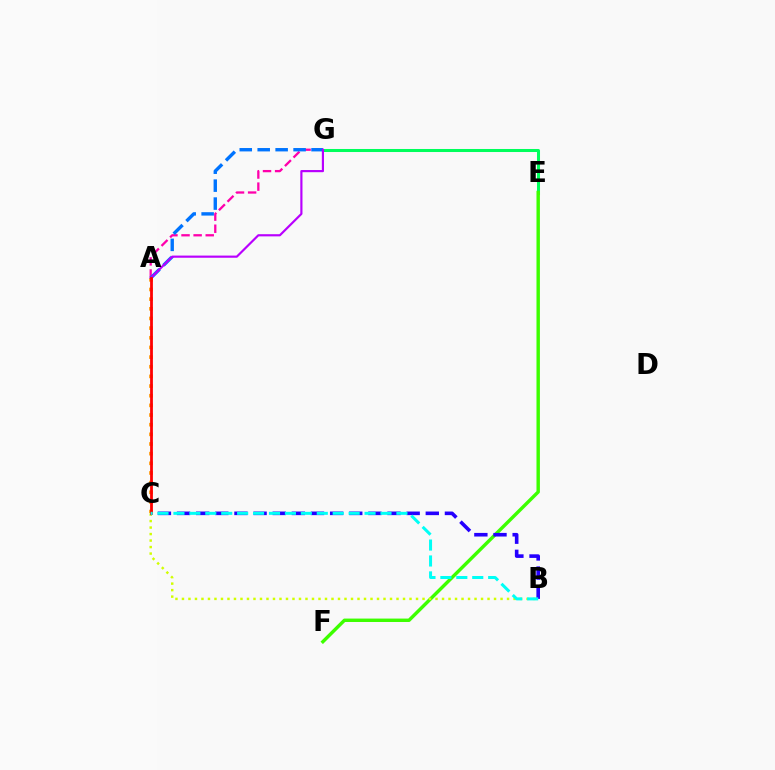{('E', 'G'): [{'color': '#00ff5c', 'line_style': 'solid', 'thickness': 2.18}], ('E', 'F'): [{'color': '#3dff00', 'line_style': 'solid', 'thickness': 2.46}], ('B', 'C'): [{'color': '#d1ff00', 'line_style': 'dotted', 'thickness': 1.77}, {'color': '#2500ff', 'line_style': 'dashed', 'thickness': 2.6}, {'color': '#00fff6', 'line_style': 'dashed', 'thickness': 2.16}], ('A', 'C'): [{'color': '#ff9400', 'line_style': 'dotted', 'thickness': 2.62}, {'color': '#ff0000', 'line_style': 'solid', 'thickness': 2.0}], ('A', 'G'): [{'color': '#ff00ac', 'line_style': 'dashed', 'thickness': 1.64}, {'color': '#0074ff', 'line_style': 'dashed', 'thickness': 2.44}, {'color': '#b900ff', 'line_style': 'solid', 'thickness': 1.56}]}